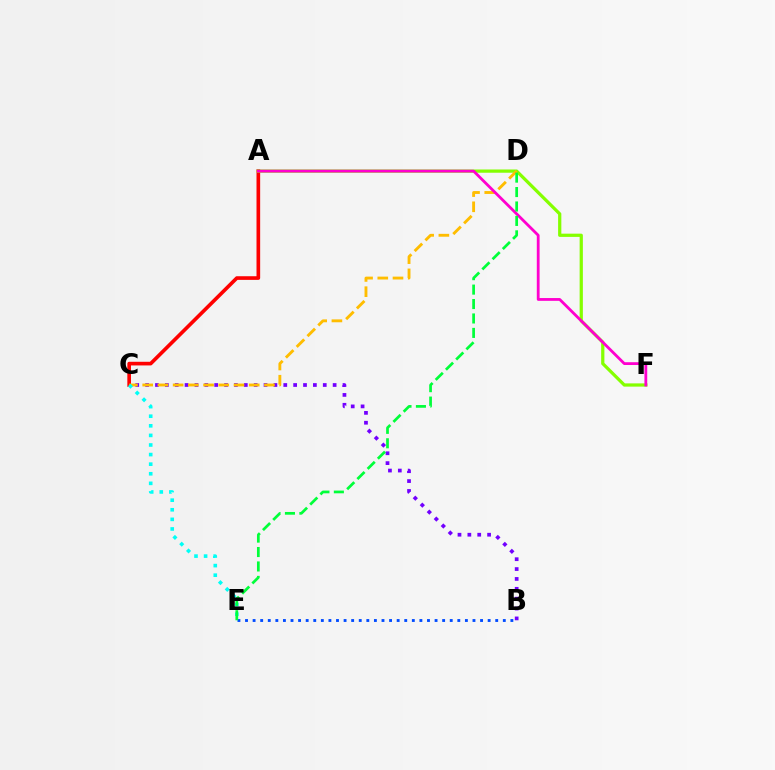{('A', 'C'): [{'color': '#ff0000', 'line_style': 'solid', 'thickness': 2.63}], ('B', 'C'): [{'color': '#7200ff', 'line_style': 'dotted', 'thickness': 2.68}], ('A', 'F'): [{'color': '#84ff00', 'line_style': 'solid', 'thickness': 2.33}, {'color': '#ff00cf', 'line_style': 'solid', 'thickness': 2.01}], ('B', 'E'): [{'color': '#004bff', 'line_style': 'dotted', 'thickness': 2.06}], ('C', 'D'): [{'color': '#ffbd00', 'line_style': 'dashed', 'thickness': 2.07}], ('C', 'E'): [{'color': '#00fff6', 'line_style': 'dotted', 'thickness': 2.61}], ('D', 'E'): [{'color': '#00ff39', 'line_style': 'dashed', 'thickness': 1.96}]}